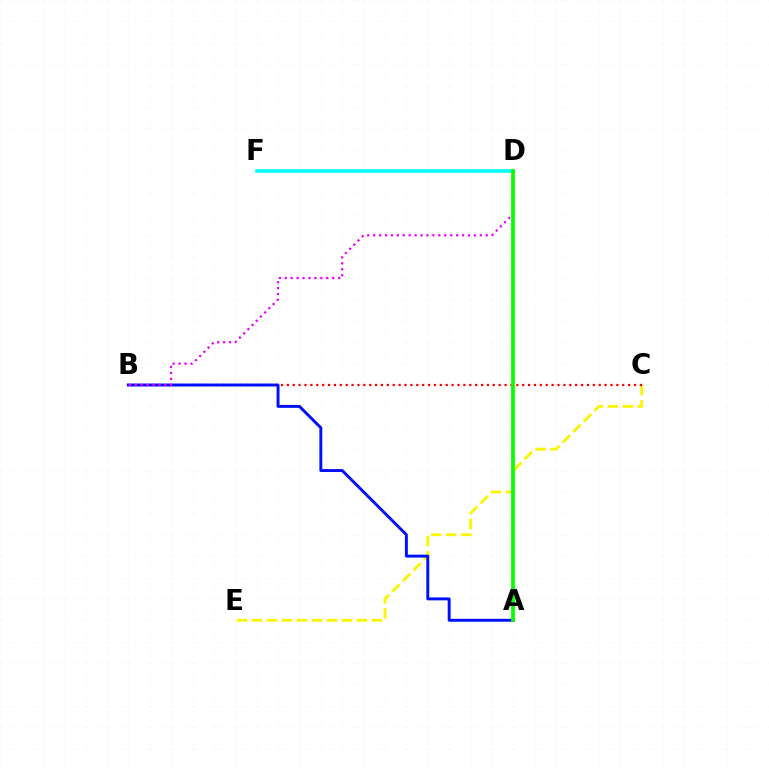{('D', 'F'): [{'color': '#00fff6', 'line_style': 'solid', 'thickness': 2.56}], ('C', 'E'): [{'color': '#fcf500', 'line_style': 'dashed', 'thickness': 2.04}], ('B', 'C'): [{'color': '#ff0000', 'line_style': 'dotted', 'thickness': 1.6}], ('A', 'B'): [{'color': '#0010ff', 'line_style': 'solid', 'thickness': 2.11}], ('B', 'D'): [{'color': '#ee00ff', 'line_style': 'dotted', 'thickness': 1.61}], ('A', 'D'): [{'color': '#08ff00', 'line_style': 'solid', 'thickness': 2.7}]}